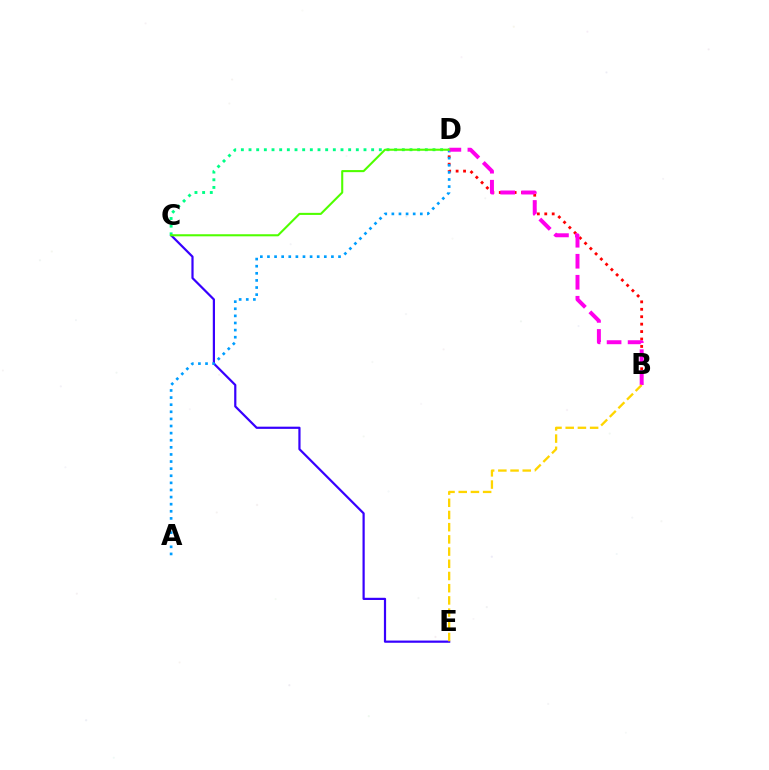{('B', 'D'): [{'color': '#ff0000', 'line_style': 'dotted', 'thickness': 2.02}, {'color': '#ff00ed', 'line_style': 'dashed', 'thickness': 2.85}], ('C', 'E'): [{'color': '#3700ff', 'line_style': 'solid', 'thickness': 1.59}], ('C', 'D'): [{'color': '#00ff86', 'line_style': 'dotted', 'thickness': 2.08}, {'color': '#4fff00', 'line_style': 'solid', 'thickness': 1.5}], ('A', 'D'): [{'color': '#009eff', 'line_style': 'dotted', 'thickness': 1.93}], ('B', 'E'): [{'color': '#ffd500', 'line_style': 'dashed', 'thickness': 1.66}]}